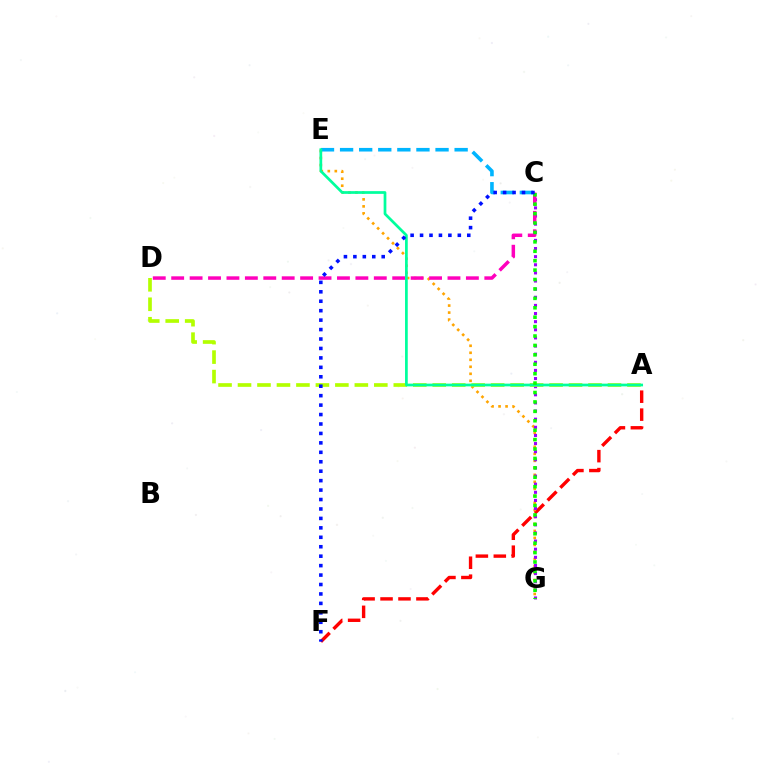{('A', 'F'): [{'color': '#ff0000', 'line_style': 'dashed', 'thickness': 2.44}], ('E', 'G'): [{'color': '#ffa500', 'line_style': 'dotted', 'thickness': 1.9}], ('C', 'G'): [{'color': '#9b00ff', 'line_style': 'dotted', 'thickness': 2.21}, {'color': '#08ff00', 'line_style': 'dotted', 'thickness': 2.56}], ('C', 'D'): [{'color': '#ff00bd', 'line_style': 'dashed', 'thickness': 2.5}], ('C', 'E'): [{'color': '#00b5ff', 'line_style': 'dashed', 'thickness': 2.59}], ('A', 'D'): [{'color': '#b3ff00', 'line_style': 'dashed', 'thickness': 2.65}], ('A', 'E'): [{'color': '#00ff9d', 'line_style': 'solid', 'thickness': 1.96}], ('C', 'F'): [{'color': '#0010ff', 'line_style': 'dotted', 'thickness': 2.57}]}